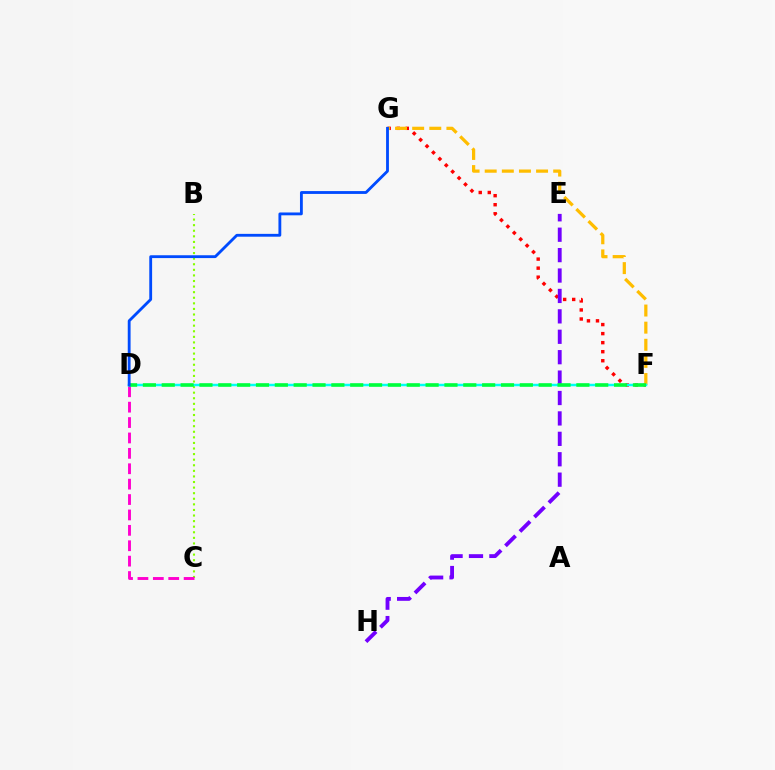{('F', 'G'): [{'color': '#ff0000', 'line_style': 'dotted', 'thickness': 2.46}, {'color': '#ffbd00', 'line_style': 'dashed', 'thickness': 2.33}], ('B', 'C'): [{'color': '#84ff00', 'line_style': 'dotted', 'thickness': 1.52}], ('E', 'H'): [{'color': '#7200ff', 'line_style': 'dashed', 'thickness': 2.77}], ('C', 'D'): [{'color': '#ff00cf', 'line_style': 'dashed', 'thickness': 2.09}], ('D', 'F'): [{'color': '#00fff6', 'line_style': 'solid', 'thickness': 1.8}, {'color': '#00ff39', 'line_style': 'dashed', 'thickness': 2.56}], ('D', 'G'): [{'color': '#004bff', 'line_style': 'solid', 'thickness': 2.04}]}